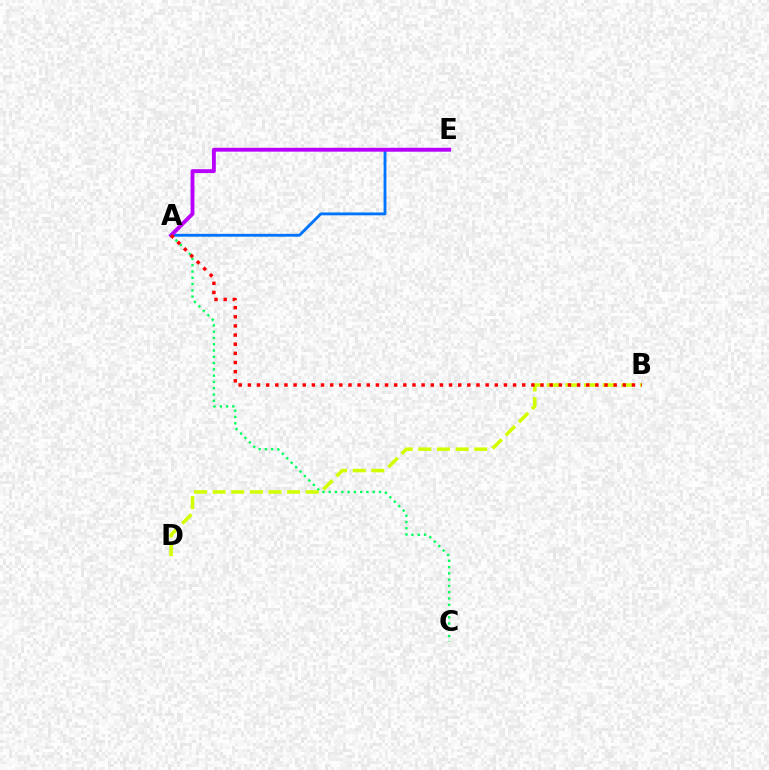{('A', 'E'): [{'color': '#0074ff', 'line_style': 'solid', 'thickness': 2.05}, {'color': '#b900ff', 'line_style': 'solid', 'thickness': 2.79}], ('A', 'C'): [{'color': '#00ff5c', 'line_style': 'dotted', 'thickness': 1.71}], ('B', 'D'): [{'color': '#d1ff00', 'line_style': 'dashed', 'thickness': 2.53}], ('A', 'B'): [{'color': '#ff0000', 'line_style': 'dotted', 'thickness': 2.48}]}